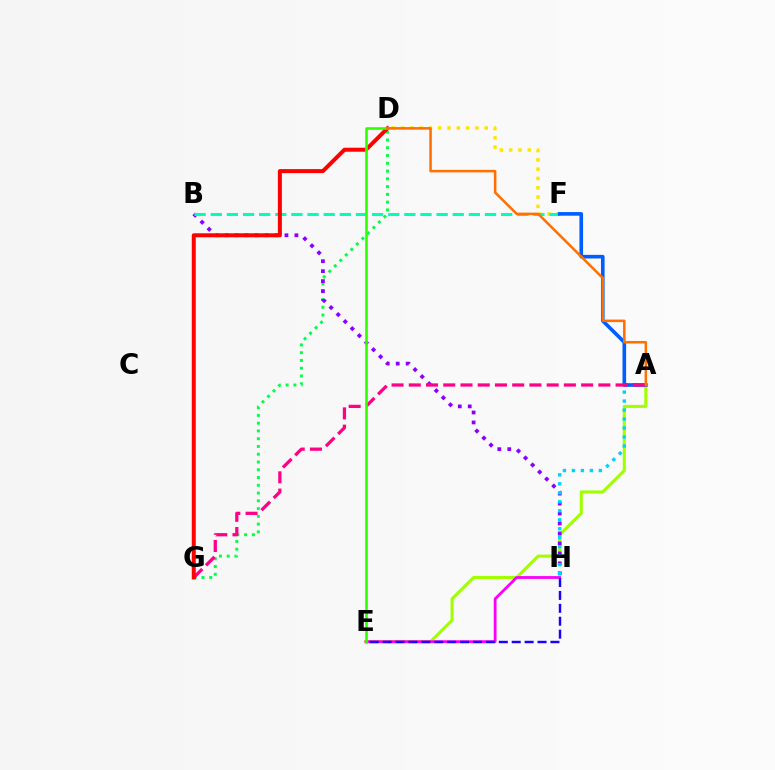{('A', 'E'): [{'color': '#a2ff00', 'line_style': 'solid', 'thickness': 2.23}], ('D', 'F'): [{'color': '#ffe600', 'line_style': 'dotted', 'thickness': 2.53}], ('D', 'G'): [{'color': '#00ff45', 'line_style': 'dotted', 'thickness': 2.11}, {'color': '#ff0000', 'line_style': 'solid', 'thickness': 2.88}], ('E', 'H'): [{'color': '#fa00f9', 'line_style': 'solid', 'thickness': 2.02}, {'color': '#1900ff', 'line_style': 'dashed', 'thickness': 1.75}], ('B', 'H'): [{'color': '#8a00ff', 'line_style': 'dotted', 'thickness': 2.71}], ('A', 'H'): [{'color': '#00d3ff', 'line_style': 'dotted', 'thickness': 2.44}], ('B', 'F'): [{'color': '#00ffbb', 'line_style': 'dashed', 'thickness': 2.19}], ('A', 'F'): [{'color': '#005dff', 'line_style': 'solid', 'thickness': 2.61}], ('A', 'G'): [{'color': '#ff0088', 'line_style': 'dashed', 'thickness': 2.34}], ('D', 'E'): [{'color': '#31ff00', 'line_style': 'solid', 'thickness': 1.88}], ('A', 'D'): [{'color': '#ff7000', 'line_style': 'solid', 'thickness': 1.83}]}